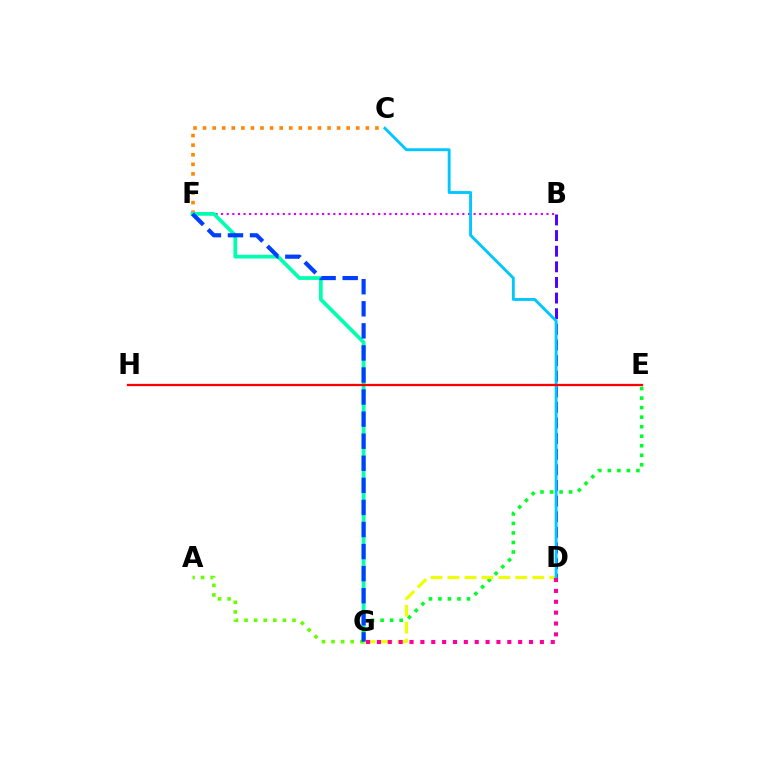{('B', 'F'): [{'color': '#d600ff', 'line_style': 'dotted', 'thickness': 1.52}], ('C', 'F'): [{'color': '#ff8800', 'line_style': 'dotted', 'thickness': 2.6}], ('F', 'G'): [{'color': '#00ffaf', 'line_style': 'solid', 'thickness': 2.69}, {'color': '#003fff', 'line_style': 'dashed', 'thickness': 3.0}], ('A', 'G'): [{'color': '#66ff00', 'line_style': 'dotted', 'thickness': 2.6}], ('E', 'G'): [{'color': '#00ff27', 'line_style': 'dotted', 'thickness': 2.59}], ('B', 'D'): [{'color': '#4f00ff', 'line_style': 'dashed', 'thickness': 2.12}], ('D', 'G'): [{'color': '#eeff00', 'line_style': 'dashed', 'thickness': 2.3}, {'color': '#ff00a0', 'line_style': 'dotted', 'thickness': 2.95}], ('C', 'D'): [{'color': '#00c7ff', 'line_style': 'solid', 'thickness': 2.08}], ('E', 'H'): [{'color': '#ff0000', 'line_style': 'solid', 'thickness': 1.64}]}